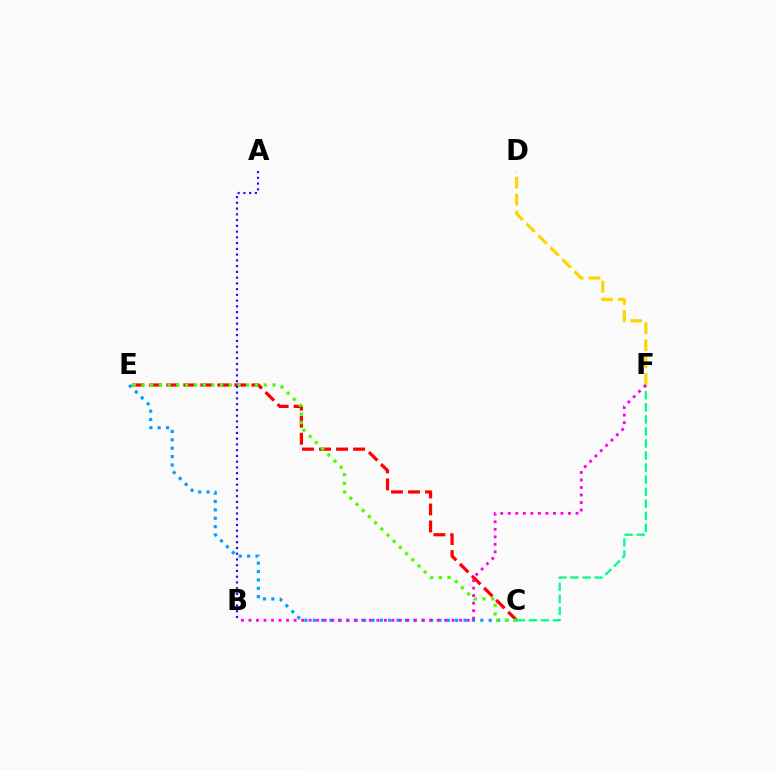{('C', 'E'): [{'color': '#ff0000', 'line_style': 'dashed', 'thickness': 2.31}, {'color': '#009eff', 'line_style': 'dotted', 'thickness': 2.28}, {'color': '#4fff00', 'line_style': 'dotted', 'thickness': 2.37}], ('C', 'F'): [{'color': '#00ff86', 'line_style': 'dashed', 'thickness': 1.64}], ('D', 'F'): [{'color': '#ffd500', 'line_style': 'dashed', 'thickness': 2.3}], ('B', 'F'): [{'color': '#ff00ed', 'line_style': 'dotted', 'thickness': 2.04}], ('A', 'B'): [{'color': '#3700ff', 'line_style': 'dotted', 'thickness': 1.56}]}